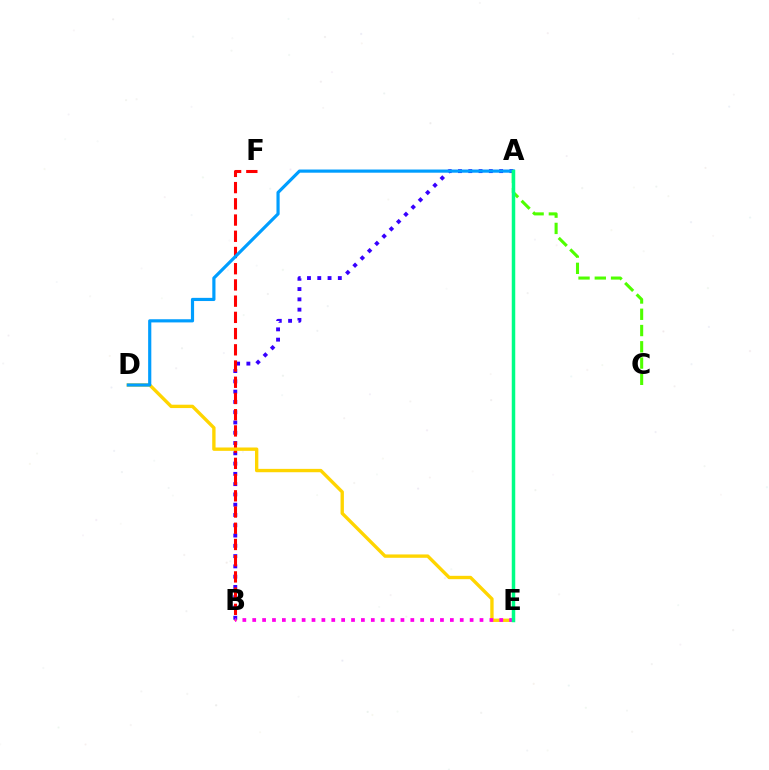{('A', 'B'): [{'color': '#3700ff', 'line_style': 'dotted', 'thickness': 2.79}], ('B', 'F'): [{'color': '#ff0000', 'line_style': 'dashed', 'thickness': 2.2}], ('D', 'E'): [{'color': '#ffd500', 'line_style': 'solid', 'thickness': 2.42}], ('A', 'D'): [{'color': '#009eff', 'line_style': 'solid', 'thickness': 2.28}], ('B', 'E'): [{'color': '#ff00ed', 'line_style': 'dotted', 'thickness': 2.68}], ('A', 'C'): [{'color': '#4fff00', 'line_style': 'dashed', 'thickness': 2.21}], ('A', 'E'): [{'color': '#00ff86', 'line_style': 'solid', 'thickness': 2.51}]}